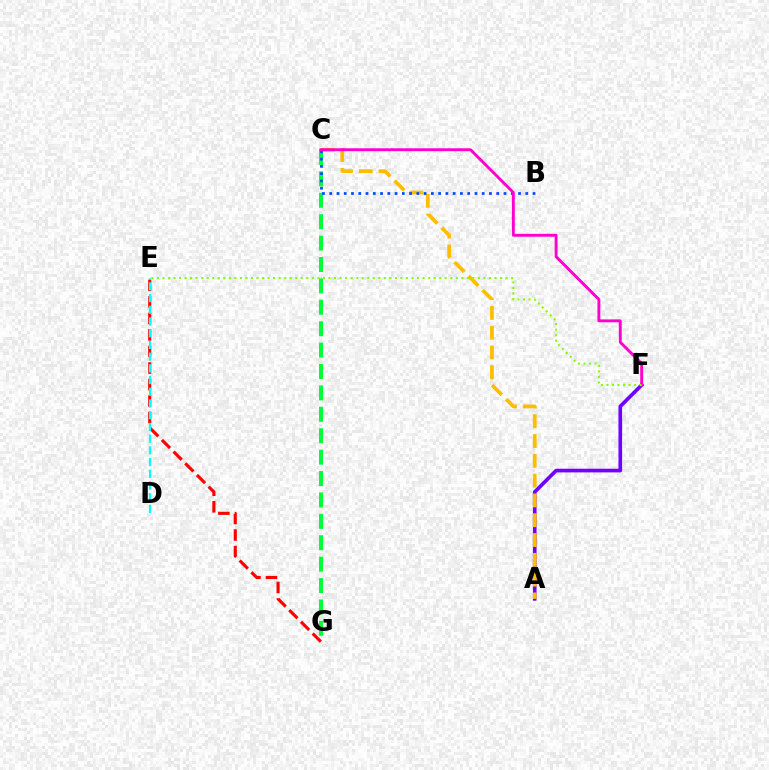{('A', 'F'): [{'color': '#7200ff', 'line_style': 'solid', 'thickness': 2.64}], ('E', 'G'): [{'color': '#ff0000', 'line_style': 'dashed', 'thickness': 2.25}], ('A', 'C'): [{'color': '#ffbd00', 'line_style': 'dashed', 'thickness': 2.69}], ('C', 'G'): [{'color': '#00ff39', 'line_style': 'dashed', 'thickness': 2.91}], ('B', 'C'): [{'color': '#004bff', 'line_style': 'dotted', 'thickness': 1.97}], ('D', 'E'): [{'color': '#00fff6', 'line_style': 'dashed', 'thickness': 1.59}], ('C', 'F'): [{'color': '#ff00cf', 'line_style': 'solid', 'thickness': 2.08}], ('E', 'F'): [{'color': '#84ff00', 'line_style': 'dotted', 'thickness': 1.5}]}